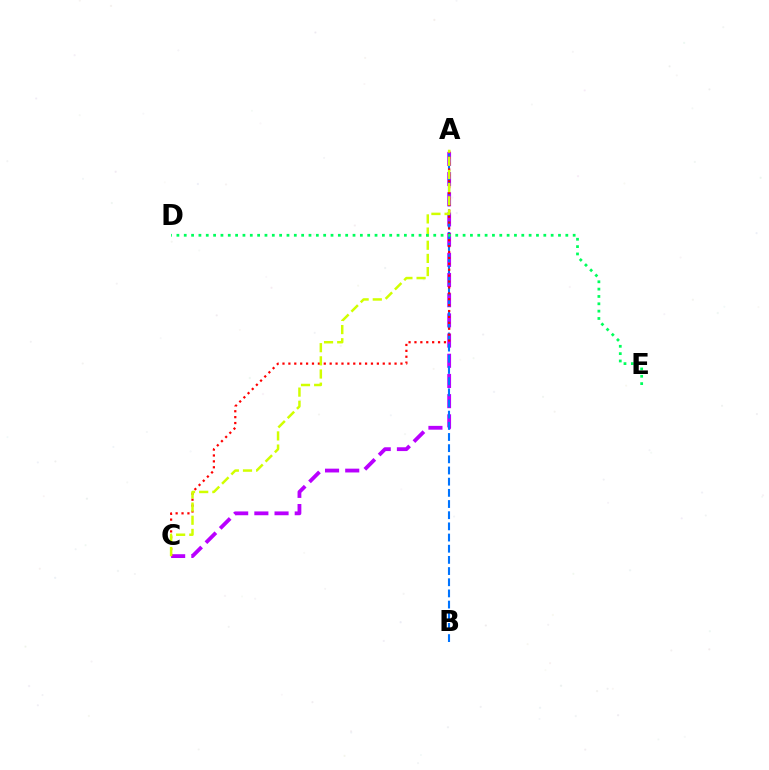{('A', 'C'): [{'color': '#b900ff', 'line_style': 'dashed', 'thickness': 2.74}, {'color': '#ff0000', 'line_style': 'dotted', 'thickness': 1.6}, {'color': '#d1ff00', 'line_style': 'dashed', 'thickness': 1.79}], ('A', 'B'): [{'color': '#0074ff', 'line_style': 'dashed', 'thickness': 1.52}], ('D', 'E'): [{'color': '#00ff5c', 'line_style': 'dotted', 'thickness': 1.99}]}